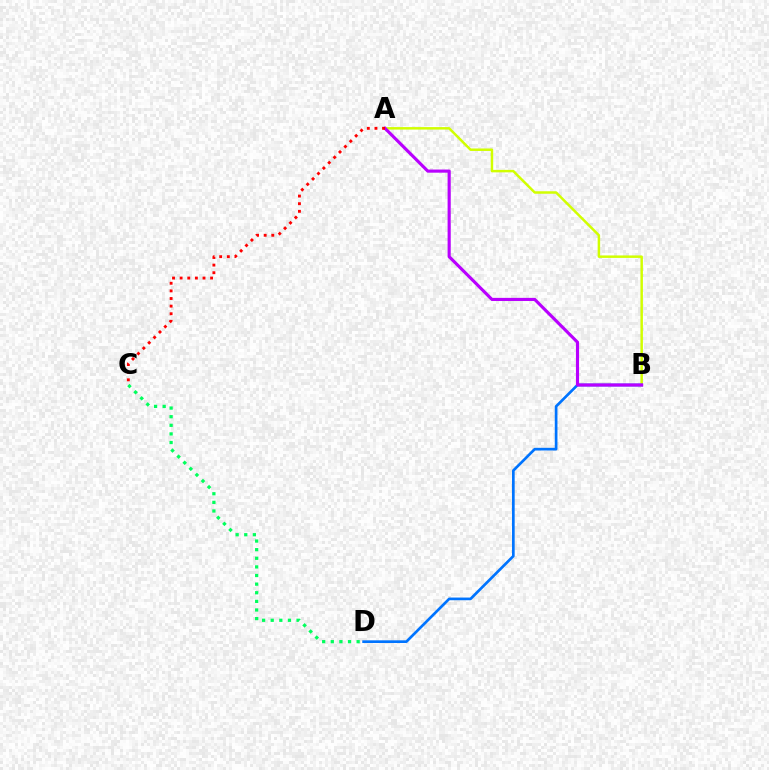{('A', 'B'): [{'color': '#d1ff00', 'line_style': 'solid', 'thickness': 1.79}, {'color': '#b900ff', 'line_style': 'solid', 'thickness': 2.26}], ('B', 'D'): [{'color': '#0074ff', 'line_style': 'solid', 'thickness': 1.93}], ('A', 'C'): [{'color': '#ff0000', 'line_style': 'dotted', 'thickness': 2.07}], ('C', 'D'): [{'color': '#00ff5c', 'line_style': 'dotted', 'thickness': 2.34}]}